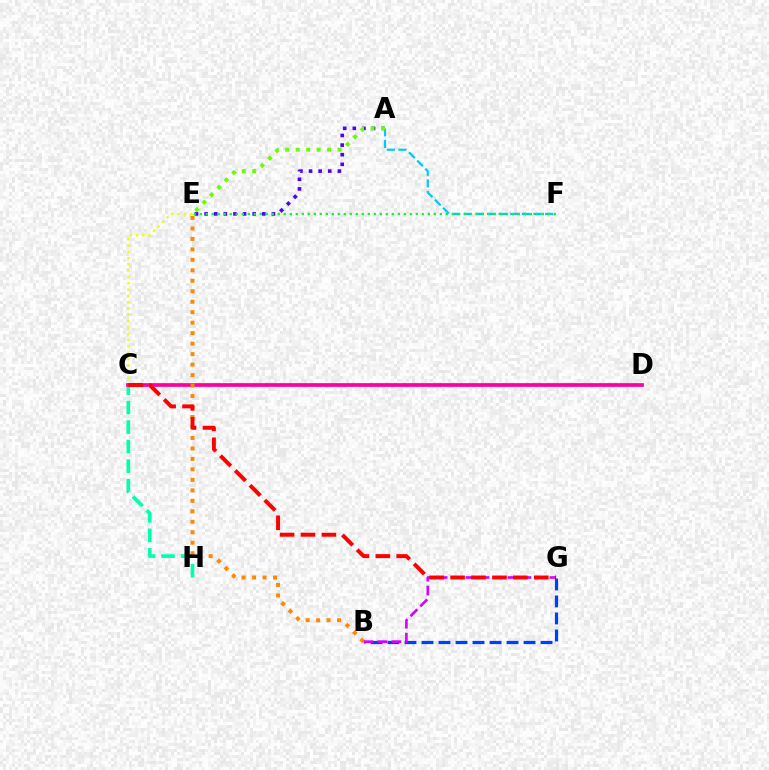{('C', 'E'): [{'color': '#eeff00', 'line_style': 'dotted', 'thickness': 1.71}], ('C', 'H'): [{'color': '#00ffaf', 'line_style': 'dashed', 'thickness': 2.65}], ('A', 'E'): [{'color': '#4f00ff', 'line_style': 'dotted', 'thickness': 2.61}, {'color': '#66ff00', 'line_style': 'dotted', 'thickness': 2.84}], ('B', 'G'): [{'color': '#003fff', 'line_style': 'dashed', 'thickness': 2.31}, {'color': '#d600ff', 'line_style': 'dashed', 'thickness': 1.9}], ('A', 'F'): [{'color': '#00c7ff', 'line_style': 'dashed', 'thickness': 1.58}], ('C', 'D'): [{'color': '#ff00a0', 'line_style': 'solid', 'thickness': 2.68}], ('B', 'E'): [{'color': '#ff8800', 'line_style': 'dotted', 'thickness': 2.85}], ('C', 'G'): [{'color': '#ff0000', 'line_style': 'dashed', 'thickness': 2.84}], ('E', 'F'): [{'color': '#00ff27', 'line_style': 'dotted', 'thickness': 1.63}]}